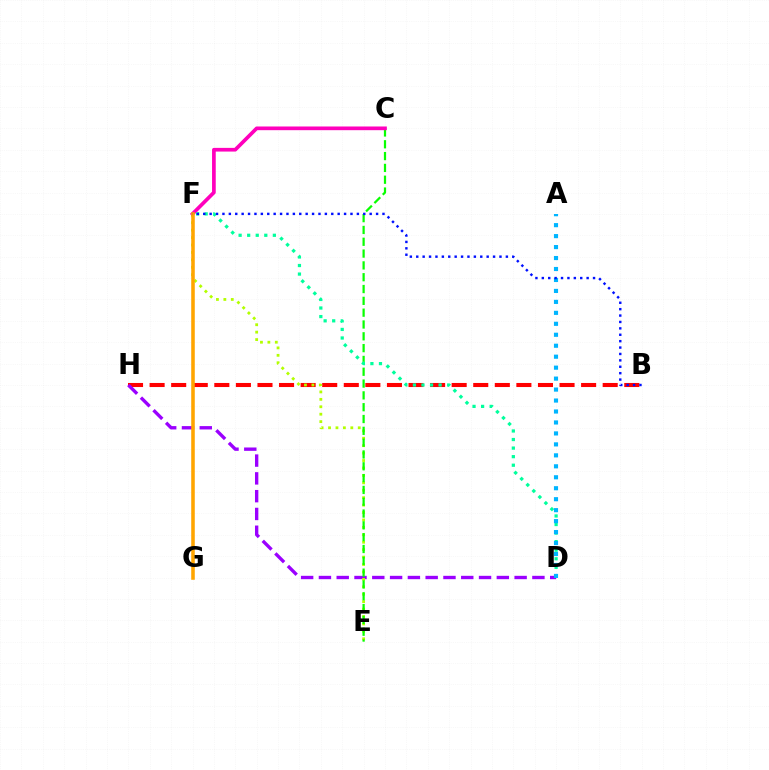{('B', 'H'): [{'color': '#ff0000', 'line_style': 'dashed', 'thickness': 2.93}], ('D', 'H'): [{'color': '#9b00ff', 'line_style': 'dashed', 'thickness': 2.42}], ('E', 'F'): [{'color': '#b3ff00', 'line_style': 'dotted', 'thickness': 2.02}], ('C', 'E'): [{'color': '#08ff00', 'line_style': 'dashed', 'thickness': 1.61}], ('C', 'F'): [{'color': '#ff00bd', 'line_style': 'solid', 'thickness': 2.66}], ('D', 'F'): [{'color': '#00ff9d', 'line_style': 'dotted', 'thickness': 2.33}], ('F', 'G'): [{'color': '#ffa500', 'line_style': 'solid', 'thickness': 2.56}], ('A', 'D'): [{'color': '#00b5ff', 'line_style': 'dotted', 'thickness': 2.98}], ('B', 'F'): [{'color': '#0010ff', 'line_style': 'dotted', 'thickness': 1.74}]}